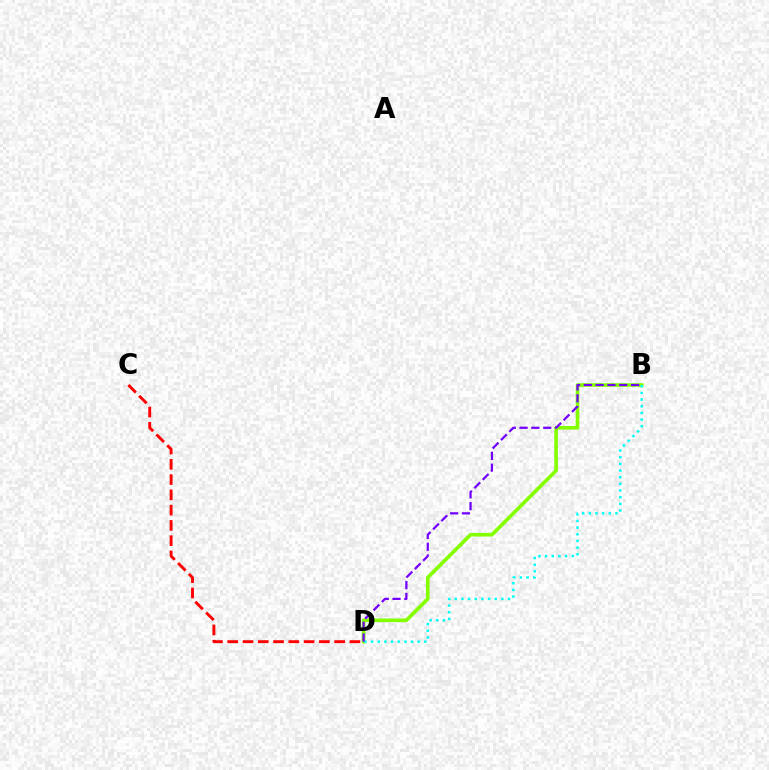{('B', 'D'): [{'color': '#84ff00', 'line_style': 'solid', 'thickness': 2.61}, {'color': '#00fff6', 'line_style': 'dotted', 'thickness': 1.81}, {'color': '#7200ff', 'line_style': 'dashed', 'thickness': 1.6}], ('C', 'D'): [{'color': '#ff0000', 'line_style': 'dashed', 'thickness': 2.08}]}